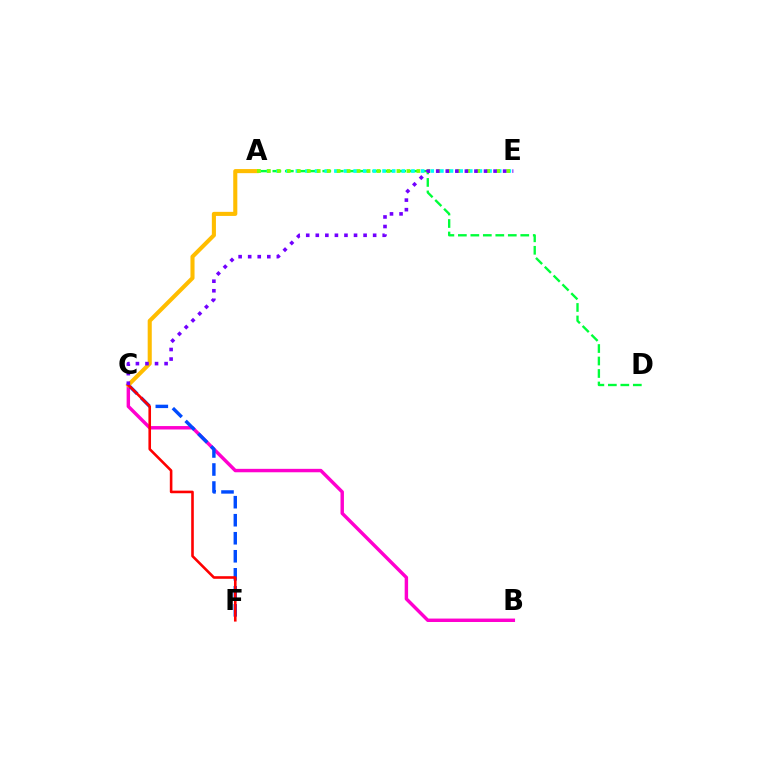{('B', 'C'): [{'color': '#ff00cf', 'line_style': 'solid', 'thickness': 2.47}], ('C', 'F'): [{'color': '#004bff', 'line_style': 'dashed', 'thickness': 2.45}, {'color': '#ff0000', 'line_style': 'solid', 'thickness': 1.87}], ('A', 'D'): [{'color': '#00ff39', 'line_style': 'dashed', 'thickness': 1.7}], ('A', 'E'): [{'color': '#00fff6', 'line_style': 'dotted', 'thickness': 2.62}, {'color': '#84ff00', 'line_style': 'dotted', 'thickness': 2.71}], ('A', 'C'): [{'color': '#ffbd00', 'line_style': 'solid', 'thickness': 2.94}], ('C', 'E'): [{'color': '#7200ff', 'line_style': 'dotted', 'thickness': 2.6}]}